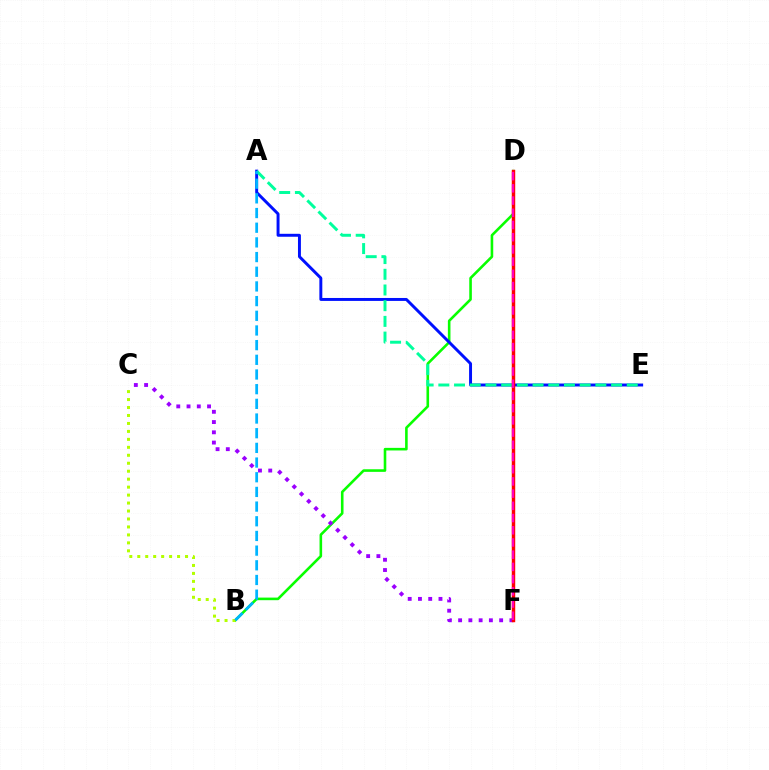{('B', 'D'): [{'color': '#08ff00', 'line_style': 'solid', 'thickness': 1.87}], ('A', 'E'): [{'color': '#0010ff', 'line_style': 'solid', 'thickness': 2.12}, {'color': '#00ff9d', 'line_style': 'dashed', 'thickness': 2.13}], ('C', 'F'): [{'color': '#9b00ff', 'line_style': 'dotted', 'thickness': 2.79}], ('D', 'F'): [{'color': '#ffa500', 'line_style': 'dotted', 'thickness': 1.5}, {'color': '#ff0000', 'line_style': 'solid', 'thickness': 2.47}, {'color': '#ff00bd', 'line_style': 'dashed', 'thickness': 1.66}], ('B', 'C'): [{'color': '#b3ff00', 'line_style': 'dotted', 'thickness': 2.16}], ('A', 'B'): [{'color': '#00b5ff', 'line_style': 'dashed', 'thickness': 1.99}]}